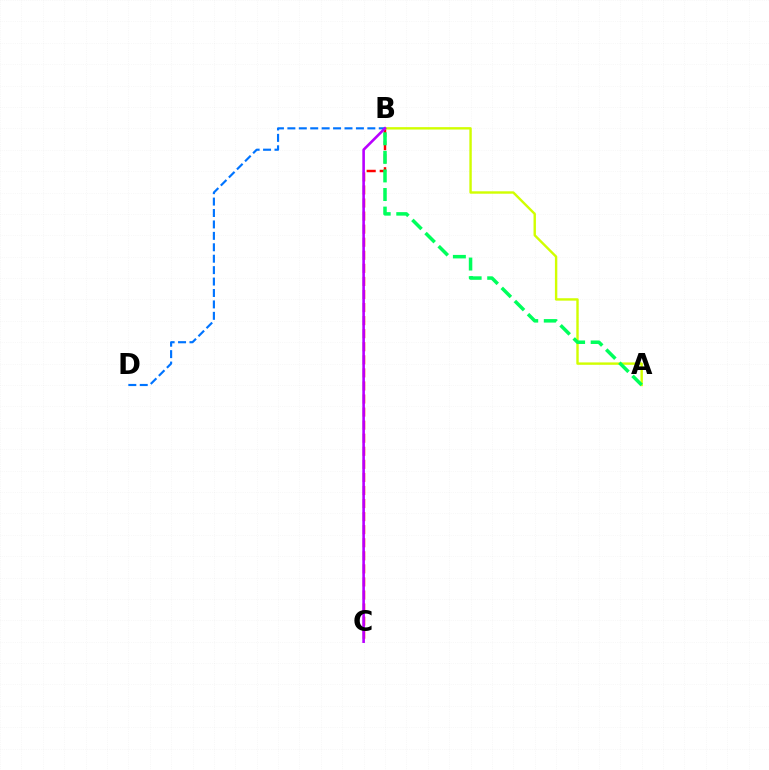{('B', 'C'): [{'color': '#ff0000', 'line_style': 'dashed', 'thickness': 1.78}, {'color': '#b900ff', 'line_style': 'solid', 'thickness': 1.88}], ('A', 'B'): [{'color': '#d1ff00', 'line_style': 'solid', 'thickness': 1.73}, {'color': '#00ff5c', 'line_style': 'dashed', 'thickness': 2.52}], ('B', 'D'): [{'color': '#0074ff', 'line_style': 'dashed', 'thickness': 1.55}]}